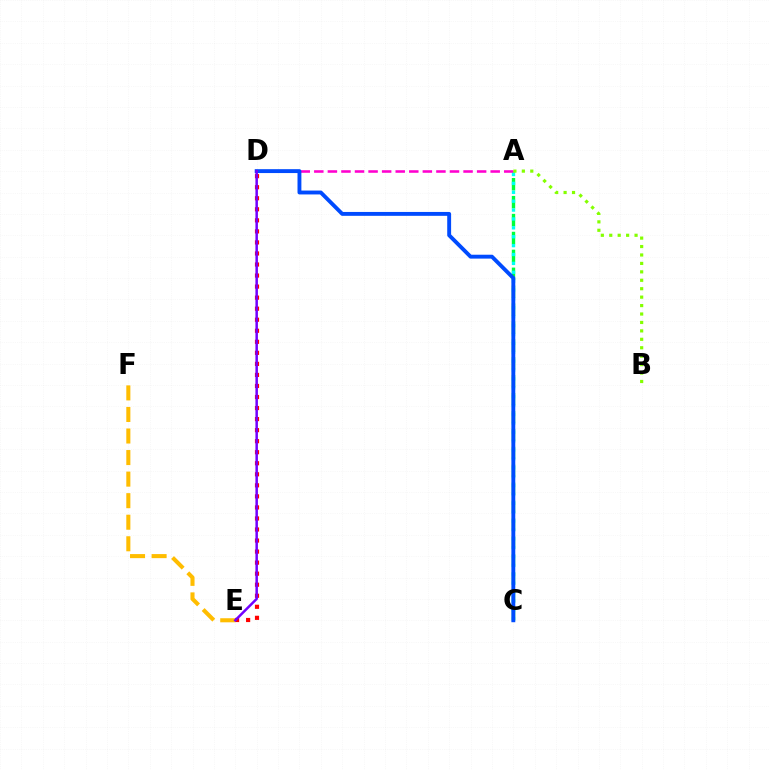{('A', 'C'): [{'color': '#00ff39', 'line_style': 'dashed', 'thickness': 2.43}, {'color': '#00fff6', 'line_style': 'dotted', 'thickness': 2.41}], ('A', 'D'): [{'color': '#ff00cf', 'line_style': 'dashed', 'thickness': 1.84}], ('D', 'E'): [{'color': '#ff0000', 'line_style': 'dotted', 'thickness': 3.0}, {'color': '#7200ff', 'line_style': 'solid', 'thickness': 1.8}], ('E', 'F'): [{'color': '#ffbd00', 'line_style': 'dashed', 'thickness': 2.93}], ('A', 'B'): [{'color': '#84ff00', 'line_style': 'dotted', 'thickness': 2.29}], ('C', 'D'): [{'color': '#004bff', 'line_style': 'solid', 'thickness': 2.8}]}